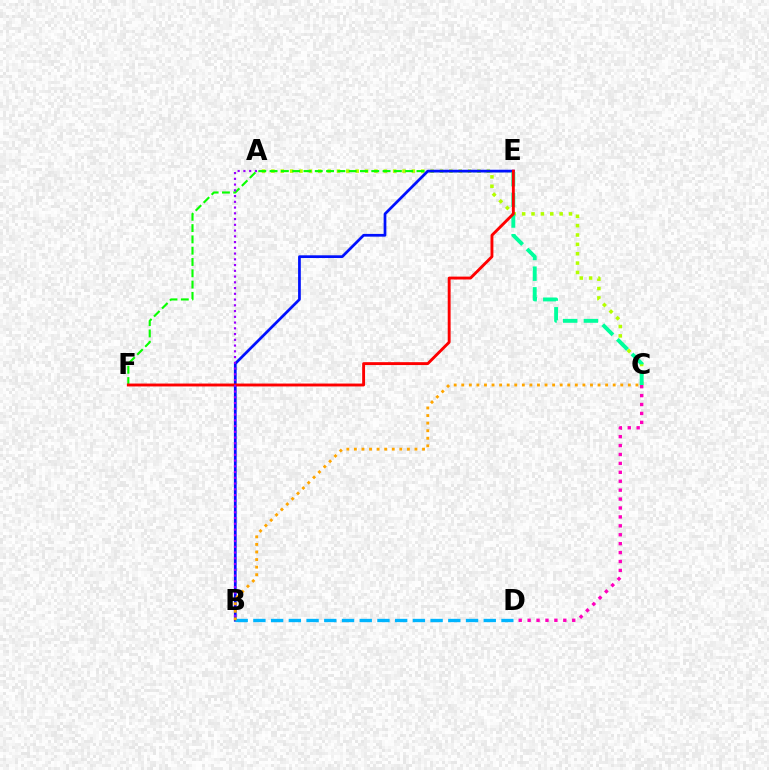{('A', 'C'): [{'color': '#b3ff00', 'line_style': 'dotted', 'thickness': 2.55}], ('E', 'F'): [{'color': '#08ff00', 'line_style': 'dashed', 'thickness': 1.53}, {'color': '#ff0000', 'line_style': 'solid', 'thickness': 2.08}], ('C', 'D'): [{'color': '#ff00bd', 'line_style': 'dotted', 'thickness': 2.42}], ('B', 'E'): [{'color': '#0010ff', 'line_style': 'solid', 'thickness': 1.97}], ('C', 'E'): [{'color': '#00ff9d', 'line_style': 'dashed', 'thickness': 2.81}], ('A', 'B'): [{'color': '#9b00ff', 'line_style': 'dotted', 'thickness': 1.56}], ('B', 'D'): [{'color': '#00b5ff', 'line_style': 'dashed', 'thickness': 2.41}], ('B', 'C'): [{'color': '#ffa500', 'line_style': 'dotted', 'thickness': 2.06}]}